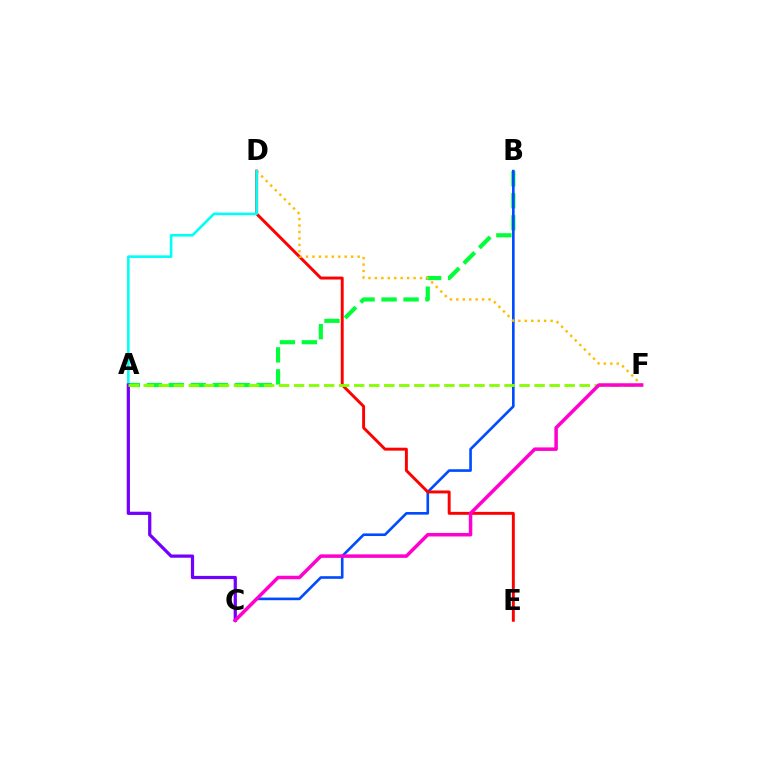{('A', 'B'): [{'color': '#00ff39', 'line_style': 'dashed', 'thickness': 2.99}], ('B', 'C'): [{'color': '#004bff', 'line_style': 'solid', 'thickness': 1.89}], ('D', 'E'): [{'color': '#ff0000', 'line_style': 'solid', 'thickness': 2.11}], ('D', 'F'): [{'color': '#ffbd00', 'line_style': 'dotted', 'thickness': 1.75}], ('A', 'D'): [{'color': '#00fff6', 'line_style': 'solid', 'thickness': 1.87}], ('A', 'C'): [{'color': '#7200ff', 'line_style': 'solid', 'thickness': 2.32}], ('A', 'F'): [{'color': '#84ff00', 'line_style': 'dashed', 'thickness': 2.04}], ('C', 'F'): [{'color': '#ff00cf', 'line_style': 'solid', 'thickness': 2.52}]}